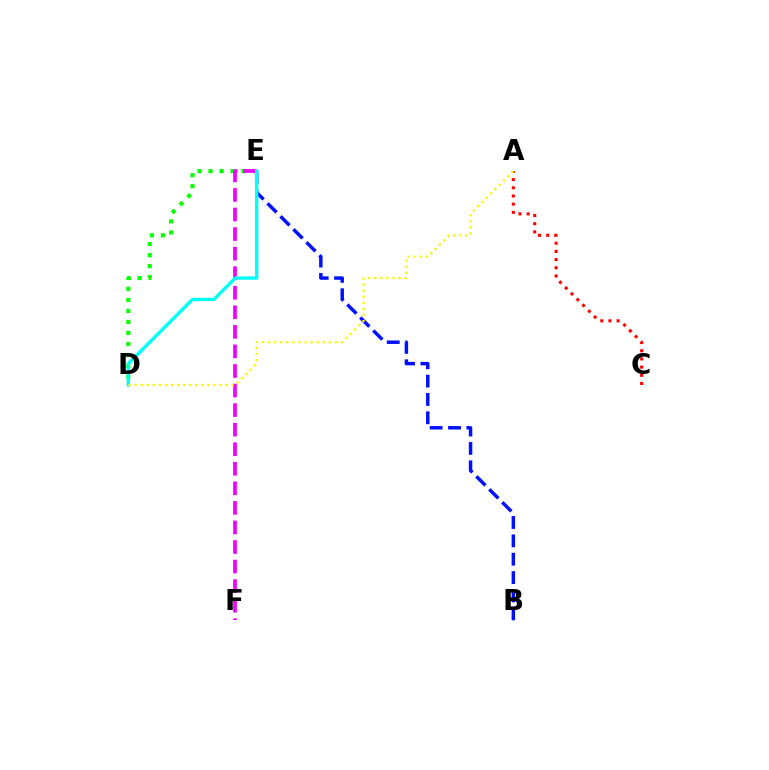{('B', 'E'): [{'color': '#0010ff', 'line_style': 'dashed', 'thickness': 2.49}], ('D', 'E'): [{'color': '#08ff00', 'line_style': 'dotted', 'thickness': 2.99}, {'color': '#00fff6', 'line_style': 'solid', 'thickness': 2.43}], ('A', 'C'): [{'color': '#ff0000', 'line_style': 'dotted', 'thickness': 2.22}], ('E', 'F'): [{'color': '#ee00ff', 'line_style': 'dashed', 'thickness': 2.66}], ('A', 'D'): [{'color': '#fcf500', 'line_style': 'dotted', 'thickness': 1.65}]}